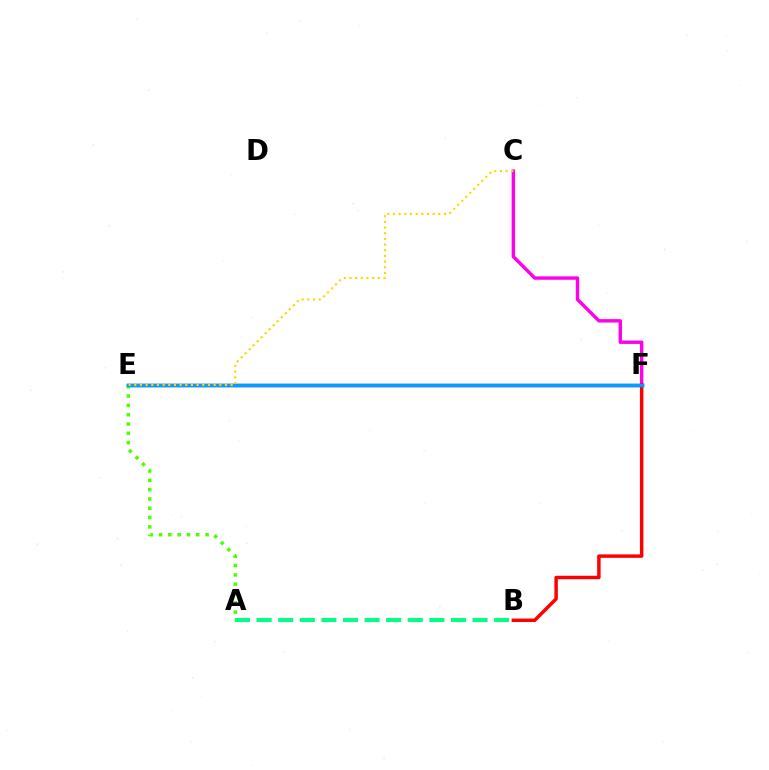{('E', 'F'): [{'color': '#3700ff', 'line_style': 'solid', 'thickness': 2.45}, {'color': '#009eff', 'line_style': 'solid', 'thickness': 2.44}], ('A', 'B'): [{'color': '#00ff86', 'line_style': 'dashed', 'thickness': 2.93}], ('C', 'F'): [{'color': '#ff00ed', 'line_style': 'solid', 'thickness': 2.45}], ('A', 'E'): [{'color': '#4fff00', 'line_style': 'dotted', 'thickness': 2.53}], ('B', 'F'): [{'color': '#ff0000', 'line_style': 'solid', 'thickness': 2.49}], ('C', 'E'): [{'color': '#ffd500', 'line_style': 'dotted', 'thickness': 1.54}]}